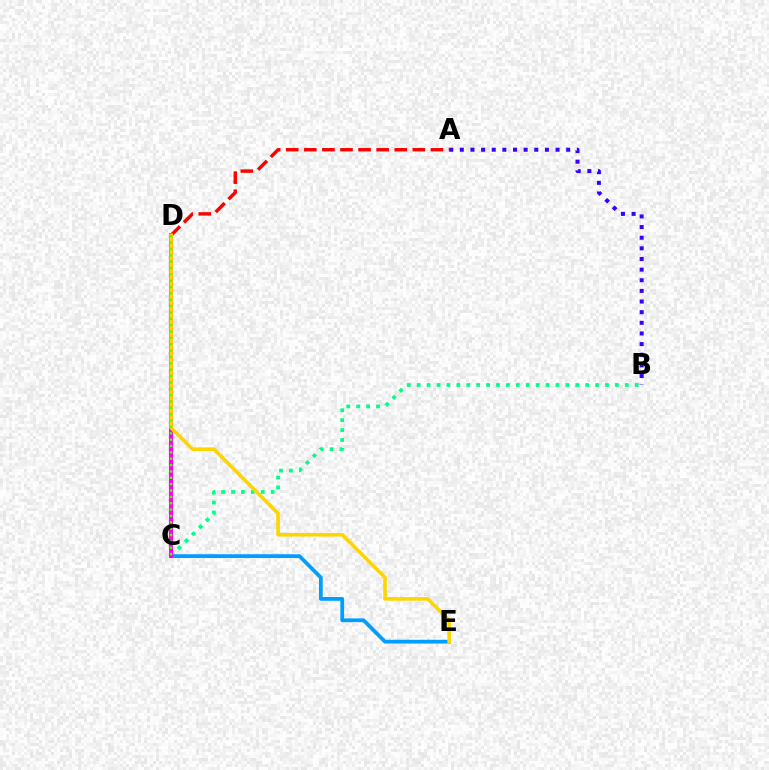{('B', 'C'): [{'color': '#00ff86', 'line_style': 'dotted', 'thickness': 2.69}], ('C', 'E'): [{'color': '#009eff', 'line_style': 'solid', 'thickness': 2.71}], ('C', 'D'): [{'color': '#ff00ed', 'line_style': 'solid', 'thickness': 2.96}, {'color': '#4fff00', 'line_style': 'dotted', 'thickness': 1.73}], ('A', 'D'): [{'color': '#ff0000', 'line_style': 'dashed', 'thickness': 2.46}], ('D', 'E'): [{'color': '#ffd500', 'line_style': 'solid', 'thickness': 2.6}], ('A', 'B'): [{'color': '#3700ff', 'line_style': 'dotted', 'thickness': 2.89}]}